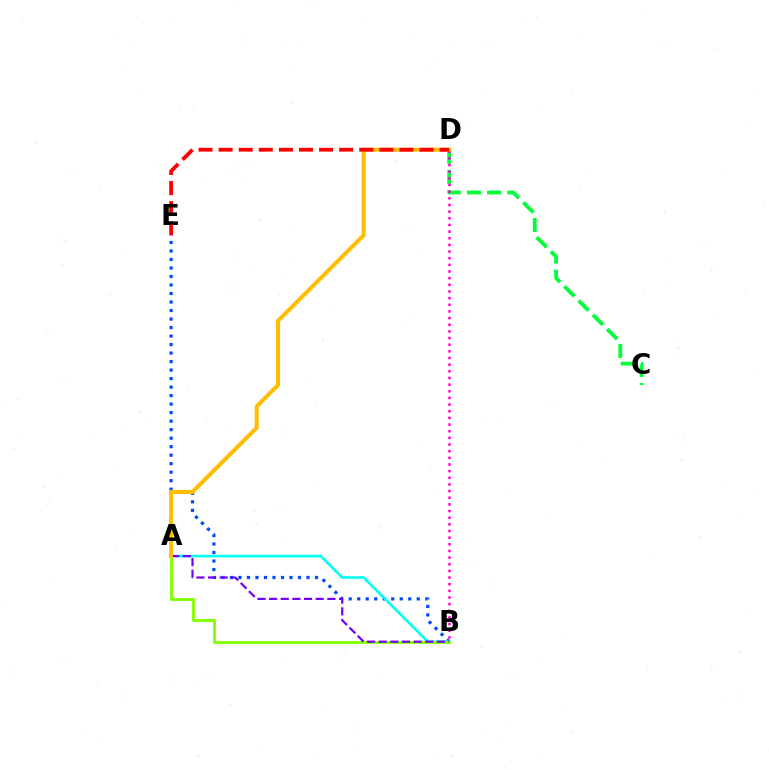{('B', 'E'): [{'color': '#004bff', 'line_style': 'dotted', 'thickness': 2.31}], ('A', 'B'): [{'color': '#00fff6', 'line_style': 'solid', 'thickness': 1.87}, {'color': '#84ff00', 'line_style': 'solid', 'thickness': 2.06}, {'color': '#7200ff', 'line_style': 'dashed', 'thickness': 1.58}], ('C', 'D'): [{'color': '#00ff39', 'line_style': 'dashed', 'thickness': 2.74}], ('B', 'D'): [{'color': '#ff00cf', 'line_style': 'dotted', 'thickness': 1.81}], ('A', 'D'): [{'color': '#ffbd00', 'line_style': 'solid', 'thickness': 2.9}], ('D', 'E'): [{'color': '#ff0000', 'line_style': 'dashed', 'thickness': 2.73}]}